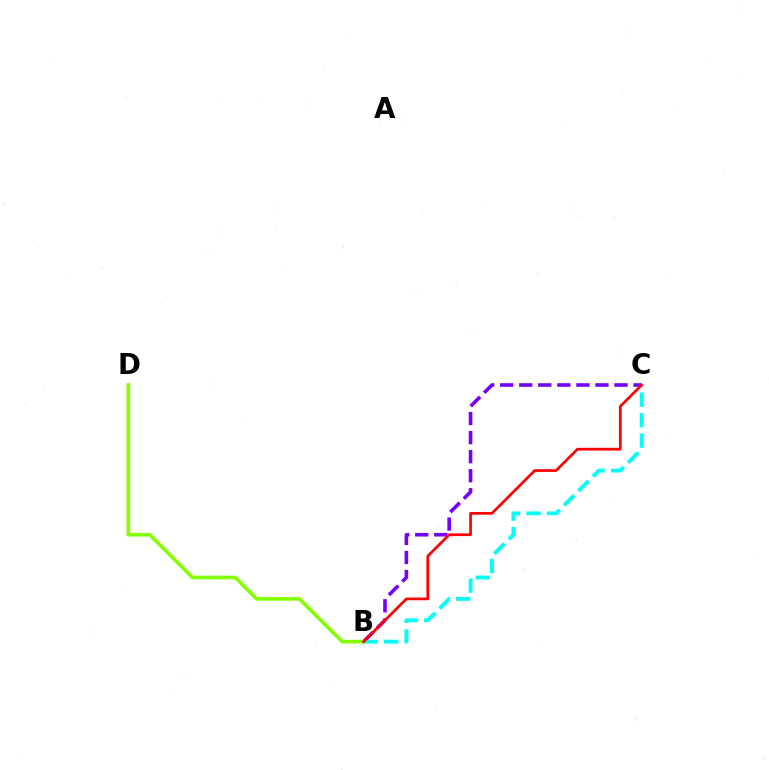{('B', 'C'): [{'color': '#7200ff', 'line_style': 'dashed', 'thickness': 2.59}, {'color': '#00fff6', 'line_style': 'dashed', 'thickness': 2.78}, {'color': '#ff0000', 'line_style': 'solid', 'thickness': 1.96}], ('B', 'D'): [{'color': '#84ff00', 'line_style': 'solid', 'thickness': 2.63}]}